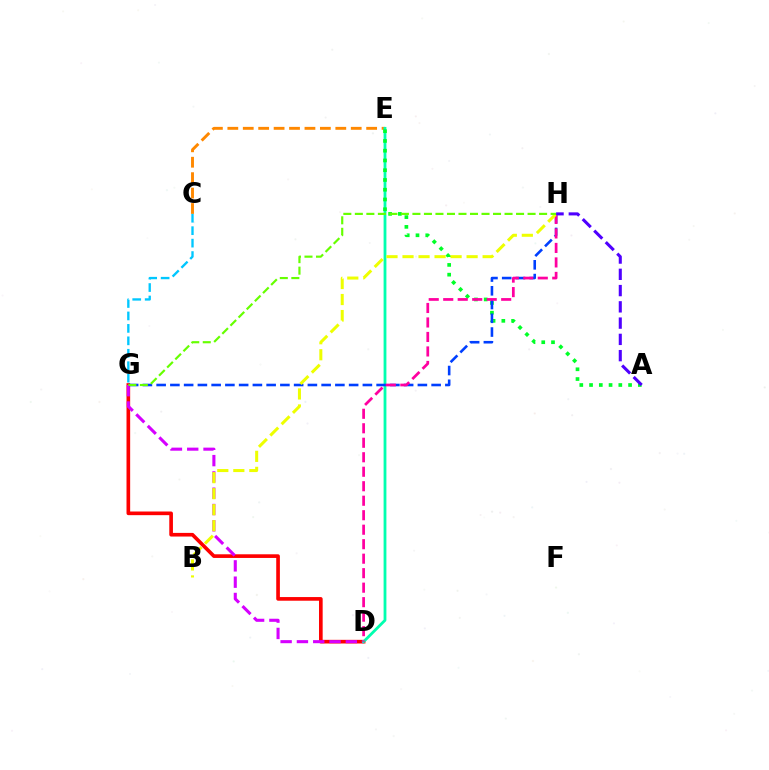{('D', 'G'): [{'color': '#ff0000', 'line_style': 'solid', 'thickness': 2.63}, {'color': '#d600ff', 'line_style': 'dashed', 'thickness': 2.21}], ('C', 'E'): [{'color': '#ff8800', 'line_style': 'dashed', 'thickness': 2.1}], ('D', 'E'): [{'color': '#00ffaf', 'line_style': 'solid', 'thickness': 2.02}], ('A', 'E'): [{'color': '#00ff27', 'line_style': 'dotted', 'thickness': 2.65}], ('G', 'H'): [{'color': '#003fff', 'line_style': 'dashed', 'thickness': 1.87}, {'color': '#66ff00', 'line_style': 'dashed', 'thickness': 1.56}], ('D', 'H'): [{'color': '#ff00a0', 'line_style': 'dashed', 'thickness': 1.97}], ('B', 'H'): [{'color': '#eeff00', 'line_style': 'dashed', 'thickness': 2.18}], ('C', 'G'): [{'color': '#00c7ff', 'line_style': 'dashed', 'thickness': 1.69}], ('A', 'H'): [{'color': '#4f00ff', 'line_style': 'dashed', 'thickness': 2.21}]}